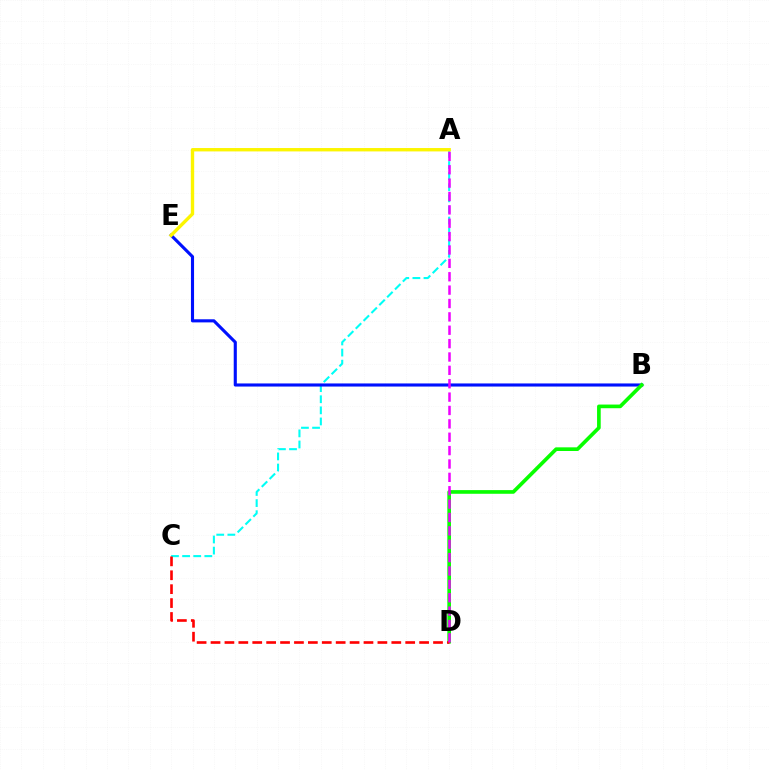{('A', 'C'): [{'color': '#00fff6', 'line_style': 'dashed', 'thickness': 1.51}], ('B', 'E'): [{'color': '#0010ff', 'line_style': 'solid', 'thickness': 2.24}], ('B', 'D'): [{'color': '#08ff00', 'line_style': 'solid', 'thickness': 2.64}], ('C', 'D'): [{'color': '#ff0000', 'line_style': 'dashed', 'thickness': 1.89}], ('A', 'D'): [{'color': '#ee00ff', 'line_style': 'dashed', 'thickness': 1.82}], ('A', 'E'): [{'color': '#fcf500', 'line_style': 'solid', 'thickness': 2.43}]}